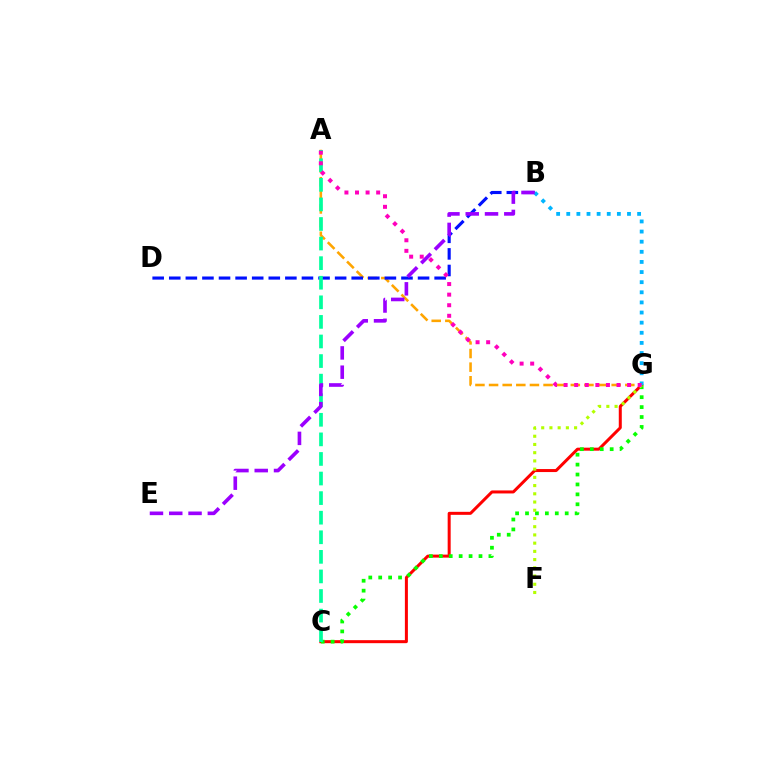{('A', 'G'): [{'color': '#ffa500', 'line_style': 'dashed', 'thickness': 1.85}, {'color': '#ff00bd', 'line_style': 'dotted', 'thickness': 2.87}], ('C', 'G'): [{'color': '#ff0000', 'line_style': 'solid', 'thickness': 2.17}, {'color': '#08ff00', 'line_style': 'dotted', 'thickness': 2.7}], ('B', 'D'): [{'color': '#0010ff', 'line_style': 'dashed', 'thickness': 2.25}], ('F', 'G'): [{'color': '#b3ff00', 'line_style': 'dotted', 'thickness': 2.23}], ('B', 'G'): [{'color': '#00b5ff', 'line_style': 'dotted', 'thickness': 2.75}], ('A', 'C'): [{'color': '#00ff9d', 'line_style': 'dashed', 'thickness': 2.66}], ('B', 'E'): [{'color': '#9b00ff', 'line_style': 'dashed', 'thickness': 2.62}]}